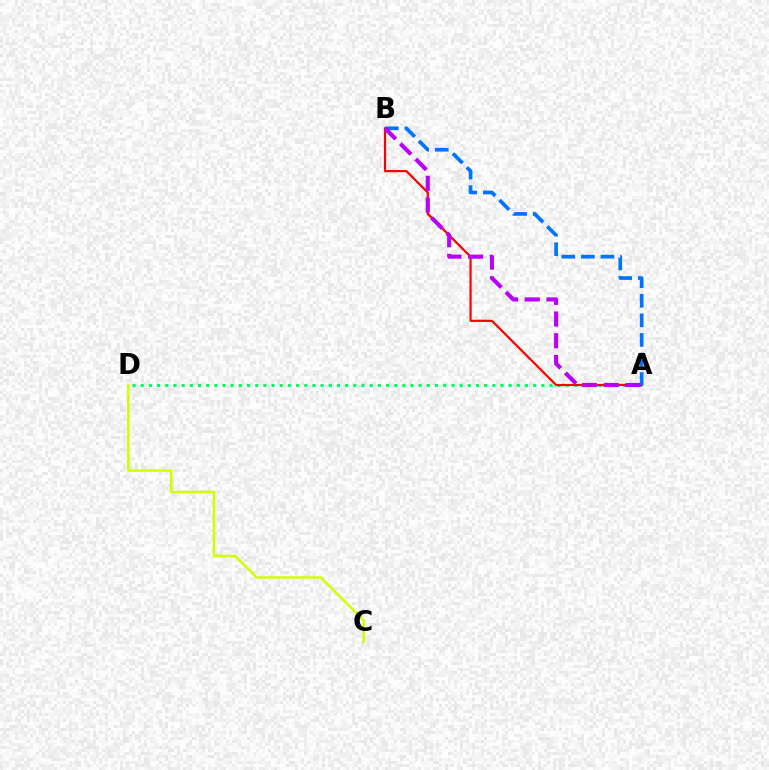{('A', 'D'): [{'color': '#00ff5c', 'line_style': 'dotted', 'thickness': 2.22}], ('A', 'B'): [{'color': '#ff0000', 'line_style': 'solid', 'thickness': 1.59}, {'color': '#0074ff', 'line_style': 'dashed', 'thickness': 2.66}, {'color': '#b900ff', 'line_style': 'dashed', 'thickness': 2.95}], ('C', 'D'): [{'color': '#d1ff00', 'line_style': 'solid', 'thickness': 1.79}]}